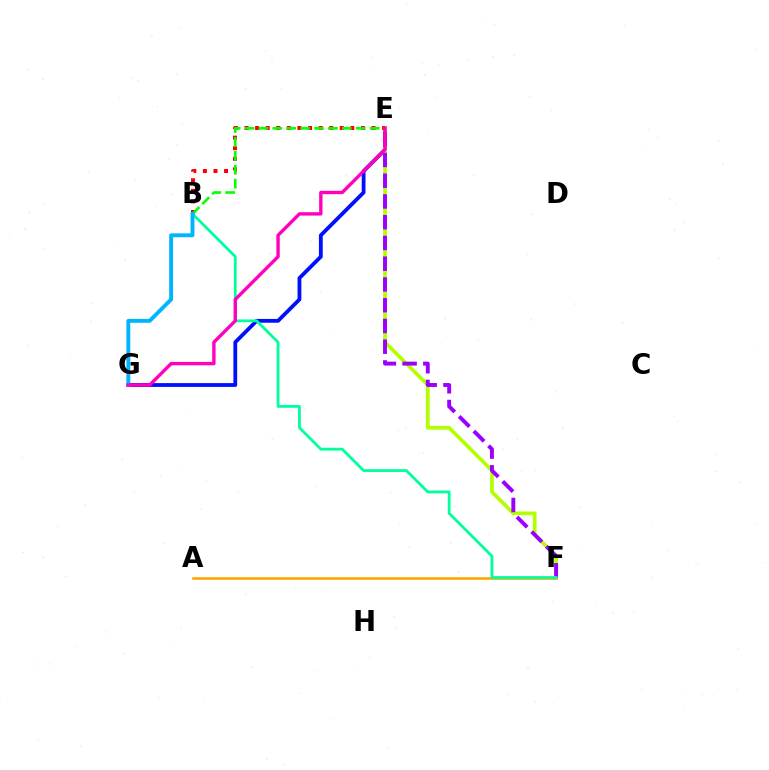{('E', 'G'): [{'color': '#0010ff', 'line_style': 'solid', 'thickness': 2.74}, {'color': '#ff00bd', 'line_style': 'solid', 'thickness': 2.43}], ('E', 'F'): [{'color': '#b3ff00', 'line_style': 'solid', 'thickness': 2.67}, {'color': '#9b00ff', 'line_style': 'dashed', 'thickness': 2.82}], ('A', 'F'): [{'color': '#ffa500', 'line_style': 'solid', 'thickness': 1.88}], ('B', 'F'): [{'color': '#00ff9d', 'line_style': 'solid', 'thickness': 2.01}], ('B', 'E'): [{'color': '#ff0000', 'line_style': 'dotted', 'thickness': 2.87}, {'color': '#08ff00', 'line_style': 'dashed', 'thickness': 1.89}], ('B', 'G'): [{'color': '#00b5ff', 'line_style': 'solid', 'thickness': 2.79}]}